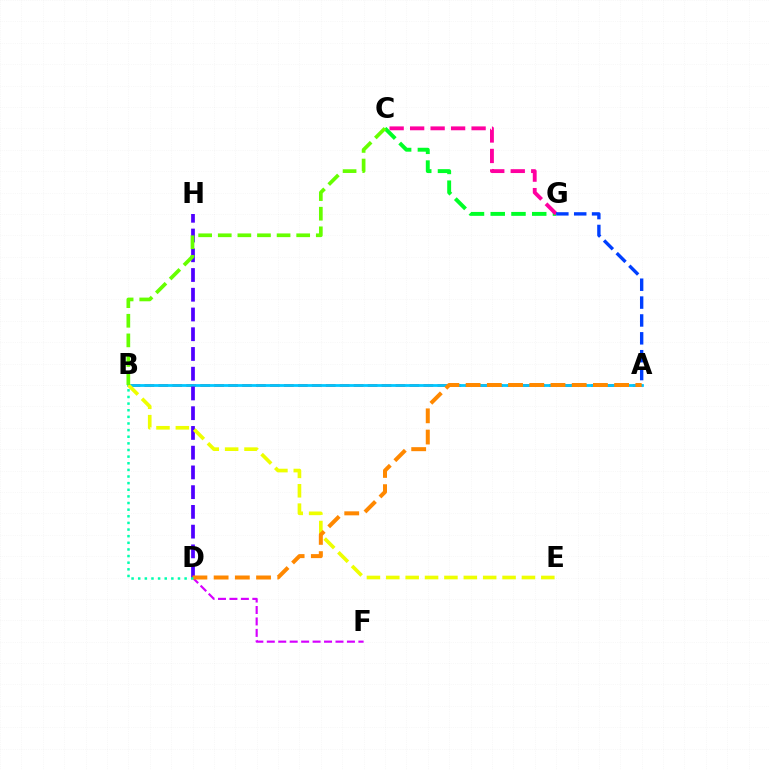{('C', 'G'): [{'color': '#00ff27', 'line_style': 'dashed', 'thickness': 2.82}, {'color': '#ff00a0', 'line_style': 'dashed', 'thickness': 2.78}], ('D', 'F'): [{'color': '#d600ff', 'line_style': 'dashed', 'thickness': 1.56}], ('A', 'B'): [{'color': '#ff0000', 'line_style': 'dashed', 'thickness': 1.9}, {'color': '#00c7ff', 'line_style': 'solid', 'thickness': 2.0}], ('A', 'G'): [{'color': '#003fff', 'line_style': 'dashed', 'thickness': 2.43}], ('D', 'H'): [{'color': '#4f00ff', 'line_style': 'dashed', 'thickness': 2.68}], ('B', 'E'): [{'color': '#eeff00', 'line_style': 'dashed', 'thickness': 2.63}], ('A', 'D'): [{'color': '#ff8800', 'line_style': 'dashed', 'thickness': 2.88}], ('B', 'C'): [{'color': '#66ff00', 'line_style': 'dashed', 'thickness': 2.66}], ('B', 'D'): [{'color': '#00ffaf', 'line_style': 'dotted', 'thickness': 1.8}]}